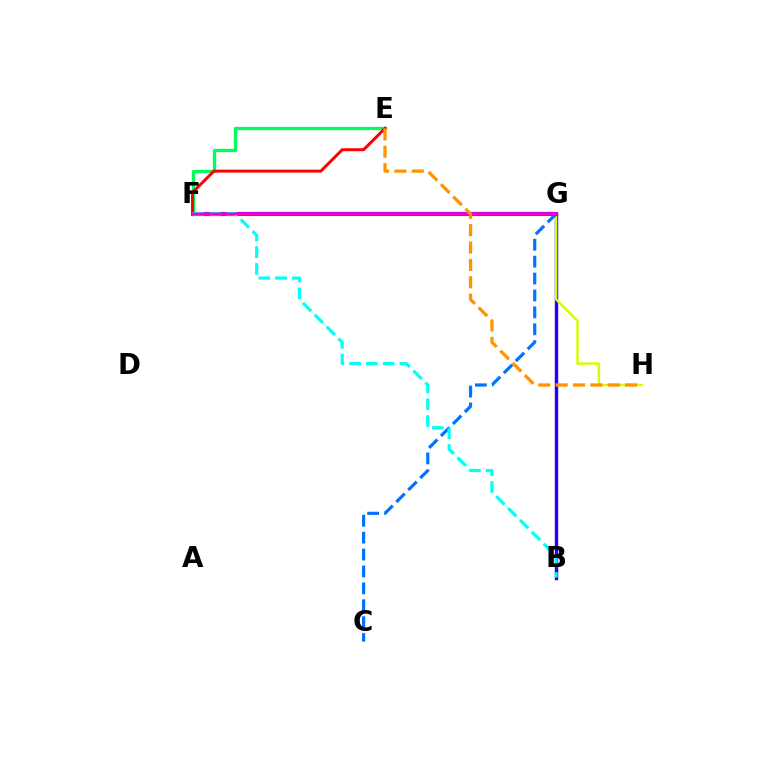{('E', 'F'): [{'color': '#00ff5c', 'line_style': 'solid', 'thickness': 2.39}, {'color': '#ff0000', 'line_style': 'solid', 'thickness': 2.14}], ('B', 'G'): [{'color': '#2500ff', 'line_style': 'solid', 'thickness': 2.46}], ('G', 'H'): [{'color': '#d1ff00', 'line_style': 'solid', 'thickness': 1.75}], ('F', 'G'): [{'color': '#3dff00', 'line_style': 'dashed', 'thickness': 2.59}, {'color': '#b900ff', 'line_style': 'solid', 'thickness': 2.99}, {'color': '#ff00ac', 'line_style': 'solid', 'thickness': 1.66}], ('C', 'G'): [{'color': '#0074ff', 'line_style': 'dashed', 'thickness': 2.3}], ('B', 'F'): [{'color': '#00fff6', 'line_style': 'dashed', 'thickness': 2.28}], ('E', 'H'): [{'color': '#ff9400', 'line_style': 'dashed', 'thickness': 2.36}]}